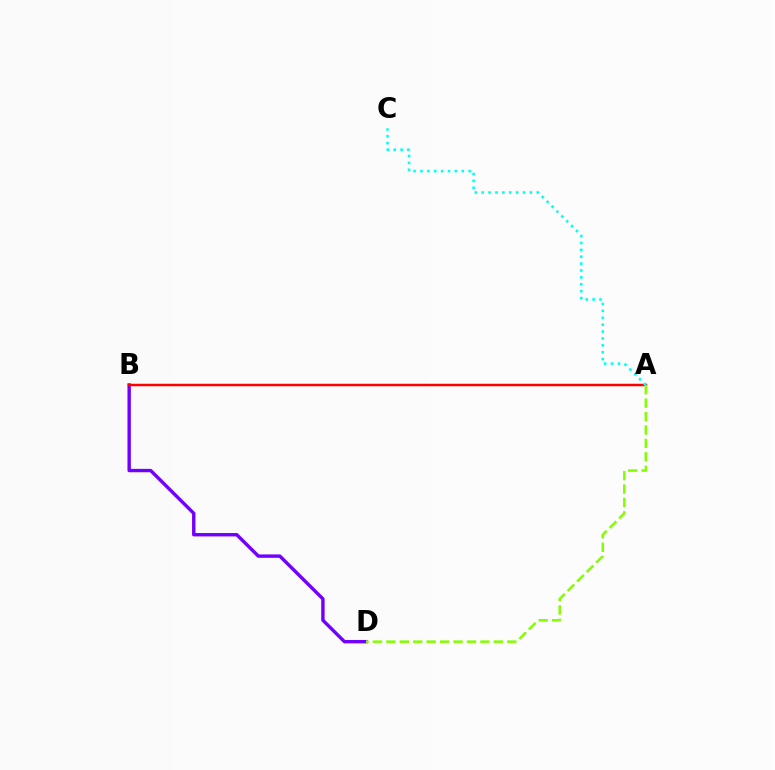{('B', 'D'): [{'color': '#7200ff', 'line_style': 'solid', 'thickness': 2.44}], ('A', 'B'): [{'color': '#ff0000', 'line_style': 'solid', 'thickness': 1.79}], ('A', 'D'): [{'color': '#84ff00', 'line_style': 'dashed', 'thickness': 1.82}], ('A', 'C'): [{'color': '#00fff6', 'line_style': 'dotted', 'thickness': 1.87}]}